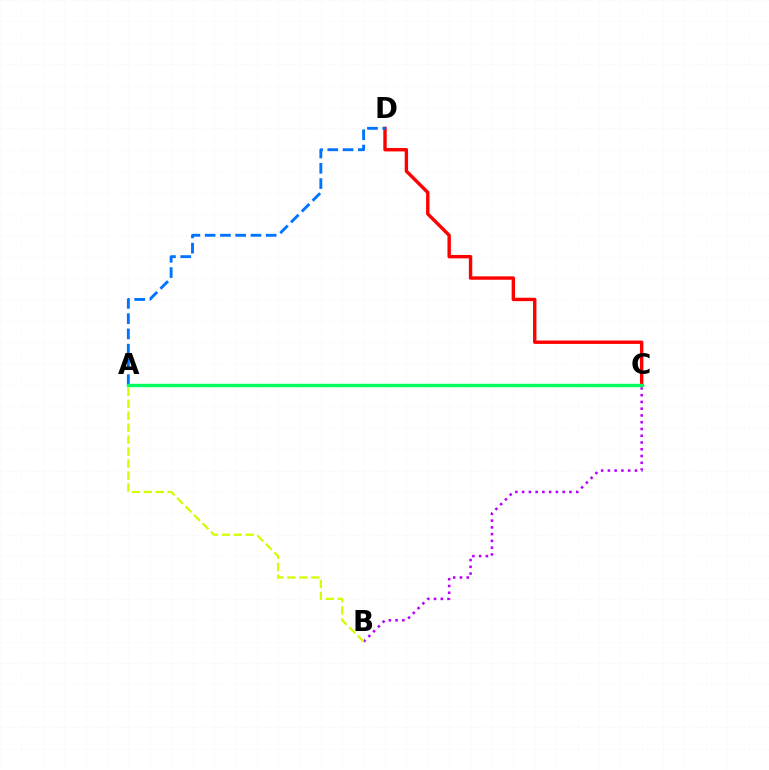{('B', 'C'): [{'color': '#b900ff', 'line_style': 'dotted', 'thickness': 1.84}], ('A', 'B'): [{'color': '#d1ff00', 'line_style': 'dashed', 'thickness': 1.63}], ('C', 'D'): [{'color': '#ff0000', 'line_style': 'solid', 'thickness': 2.45}], ('A', 'D'): [{'color': '#0074ff', 'line_style': 'dashed', 'thickness': 2.07}], ('A', 'C'): [{'color': '#00ff5c', 'line_style': 'solid', 'thickness': 2.45}]}